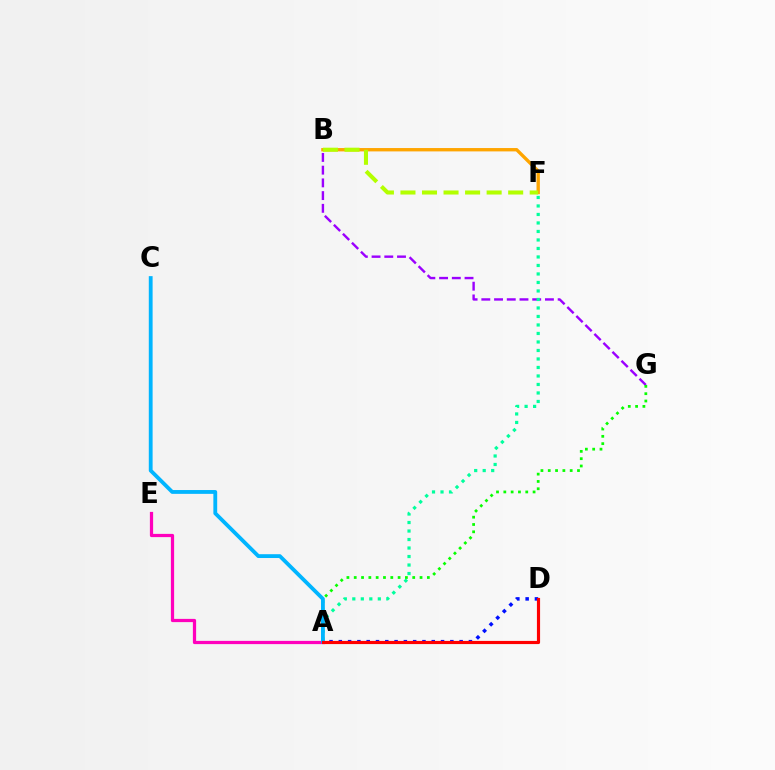{('B', 'F'): [{'color': '#ffa500', 'line_style': 'solid', 'thickness': 2.41}, {'color': '#b3ff00', 'line_style': 'dashed', 'thickness': 2.93}], ('B', 'G'): [{'color': '#9b00ff', 'line_style': 'dashed', 'thickness': 1.73}], ('A', 'F'): [{'color': '#00ff9d', 'line_style': 'dotted', 'thickness': 2.31}], ('A', 'G'): [{'color': '#08ff00', 'line_style': 'dotted', 'thickness': 1.99}], ('A', 'D'): [{'color': '#0010ff', 'line_style': 'dotted', 'thickness': 2.53}, {'color': '#ff0000', 'line_style': 'solid', 'thickness': 2.27}], ('A', 'E'): [{'color': '#ff00bd', 'line_style': 'solid', 'thickness': 2.33}], ('A', 'C'): [{'color': '#00b5ff', 'line_style': 'solid', 'thickness': 2.75}]}